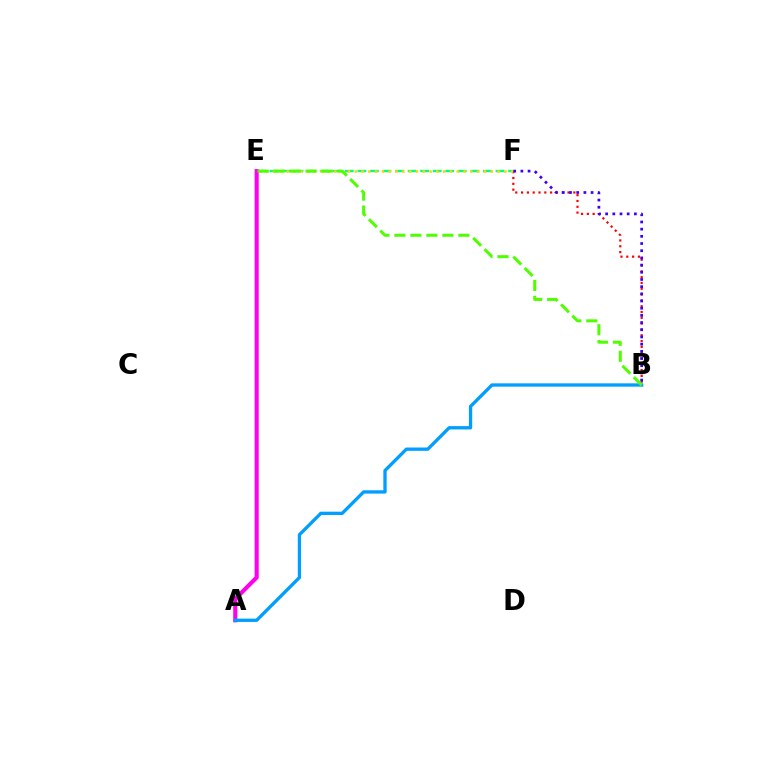{('B', 'F'): [{'color': '#ff0000', 'line_style': 'dotted', 'thickness': 1.58}, {'color': '#3700ff', 'line_style': 'dotted', 'thickness': 1.95}], ('E', 'F'): [{'color': '#00ff86', 'line_style': 'dashed', 'thickness': 1.71}, {'color': '#ffd500', 'line_style': 'dotted', 'thickness': 1.85}], ('A', 'E'): [{'color': '#ff00ed', 'line_style': 'solid', 'thickness': 2.96}], ('A', 'B'): [{'color': '#009eff', 'line_style': 'solid', 'thickness': 2.38}], ('B', 'E'): [{'color': '#4fff00', 'line_style': 'dashed', 'thickness': 2.17}]}